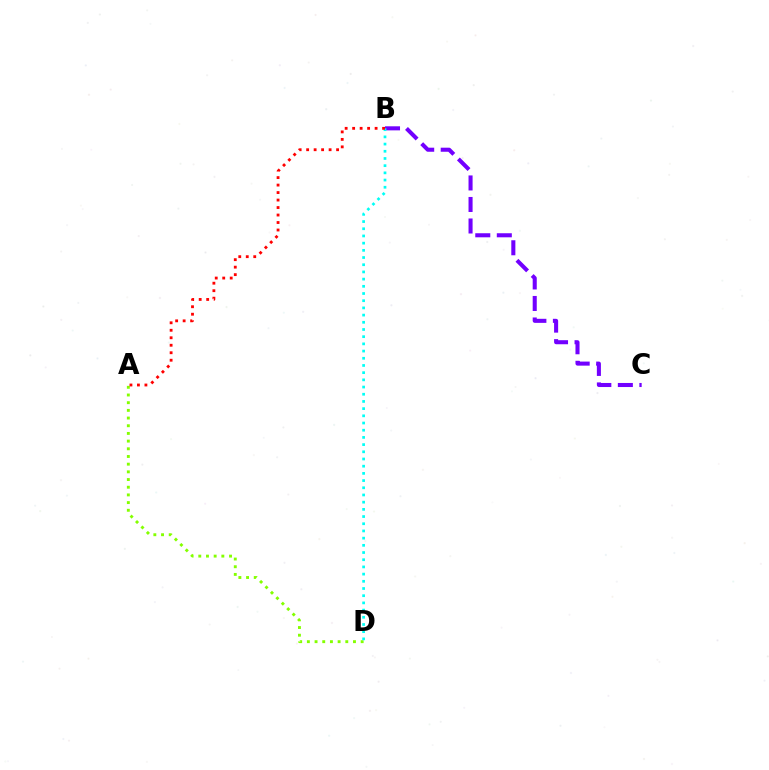{('A', 'D'): [{'color': '#84ff00', 'line_style': 'dotted', 'thickness': 2.09}], ('B', 'C'): [{'color': '#7200ff', 'line_style': 'dashed', 'thickness': 2.92}], ('B', 'D'): [{'color': '#00fff6', 'line_style': 'dotted', 'thickness': 1.95}], ('A', 'B'): [{'color': '#ff0000', 'line_style': 'dotted', 'thickness': 2.03}]}